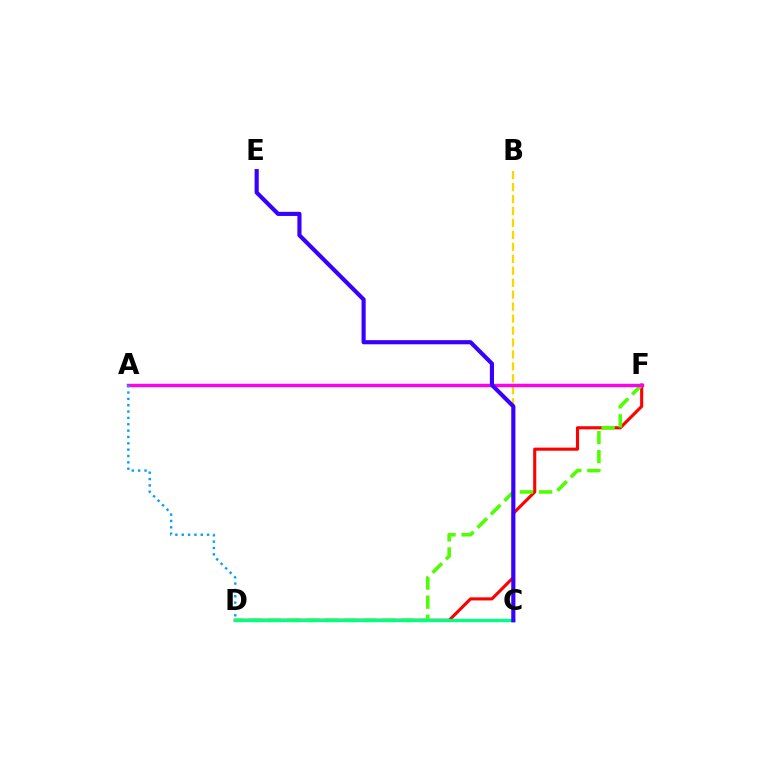{('B', 'C'): [{'color': '#ffd500', 'line_style': 'dashed', 'thickness': 1.62}], ('D', 'F'): [{'color': '#ff0000', 'line_style': 'solid', 'thickness': 2.24}, {'color': '#4fff00', 'line_style': 'dashed', 'thickness': 2.59}], ('A', 'F'): [{'color': '#ff00ed', 'line_style': 'solid', 'thickness': 2.48}], ('C', 'D'): [{'color': '#00ff86', 'line_style': 'solid', 'thickness': 2.41}], ('C', 'E'): [{'color': '#3700ff', 'line_style': 'solid', 'thickness': 2.98}], ('A', 'D'): [{'color': '#009eff', 'line_style': 'dotted', 'thickness': 1.72}]}